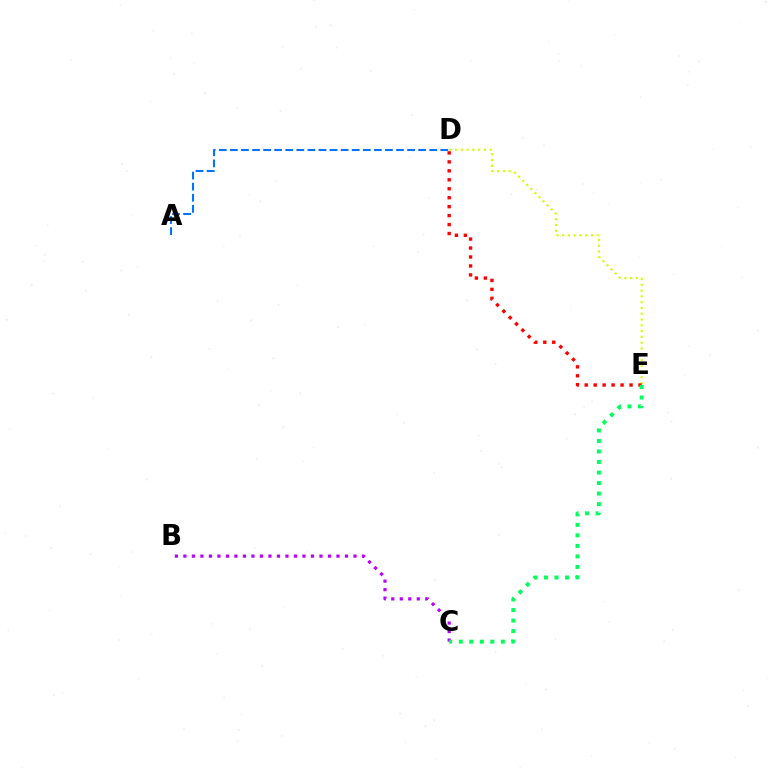{('A', 'D'): [{'color': '#0074ff', 'line_style': 'dashed', 'thickness': 1.5}], ('D', 'E'): [{'color': '#d1ff00', 'line_style': 'dotted', 'thickness': 1.57}, {'color': '#ff0000', 'line_style': 'dotted', 'thickness': 2.43}], ('B', 'C'): [{'color': '#b900ff', 'line_style': 'dotted', 'thickness': 2.31}], ('C', 'E'): [{'color': '#00ff5c', 'line_style': 'dotted', 'thickness': 2.86}]}